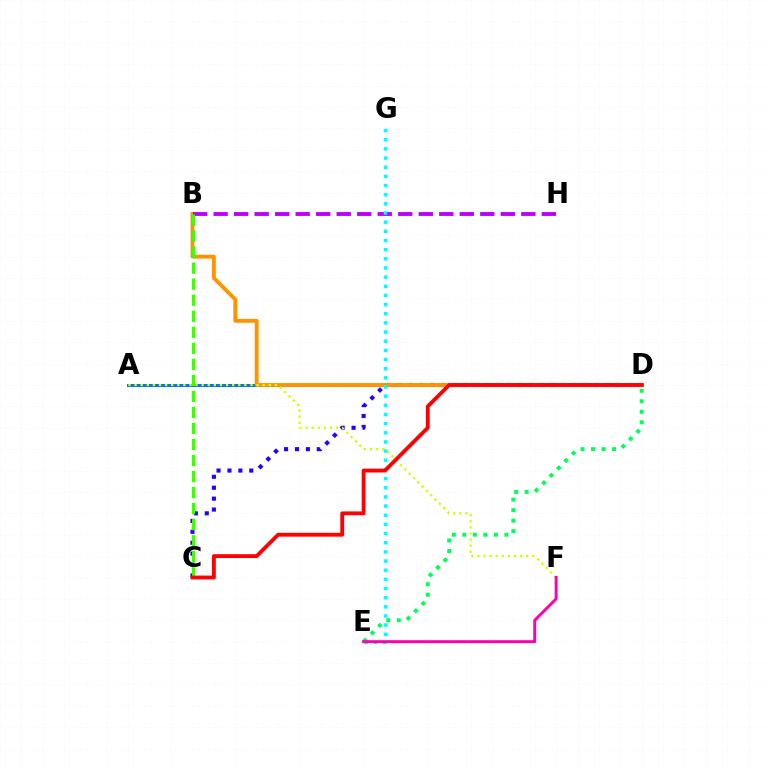{('C', 'D'): [{'color': '#2500ff', 'line_style': 'dotted', 'thickness': 2.96}, {'color': '#ff0000', 'line_style': 'solid', 'thickness': 2.77}], ('A', 'D'): [{'color': '#0074ff', 'line_style': 'solid', 'thickness': 2.16}], ('B', 'D'): [{'color': '#ff9400', 'line_style': 'solid', 'thickness': 2.8}], ('B', 'H'): [{'color': '#b900ff', 'line_style': 'dashed', 'thickness': 2.79}], ('A', 'F'): [{'color': '#d1ff00', 'line_style': 'dotted', 'thickness': 1.66}], ('D', 'E'): [{'color': '#00ff5c', 'line_style': 'dotted', 'thickness': 2.85}], ('E', 'G'): [{'color': '#00fff6', 'line_style': 'dotted', 'thickness': 2.49}], ('E', 'F'): [{'color': '#ff00ac', 'line_style': 'solid', 'thickness': 2.13}], ('B', 'C'): [{'color': '#3dff00', 'line_style': 'dashed', 'thickness': 2.18}]}